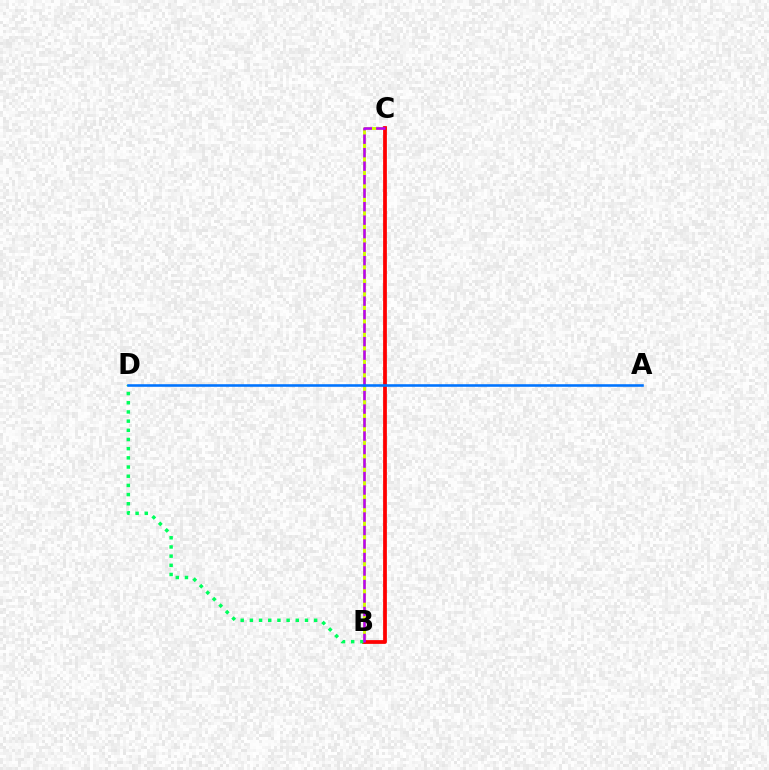{('B', 'C'): [{'color': '#d1ff00', 'line_style': 'solid', 'thickness': 2.1}, {'color': '#ff0000', 'line_style': 'solid', 'thickness': 2.71}, {'color': '#b900ff', 'line_style': 'dashed', 'thickness': 1.83}], ('B', 'D'): [{'color': '#00ff5c', 'line_style': 'dotted', 'thickness': 2.49}], ('A', 'D'): [{'color': '#0074ff', 'line_style': 'solid', 'thickness': 1.86}]}